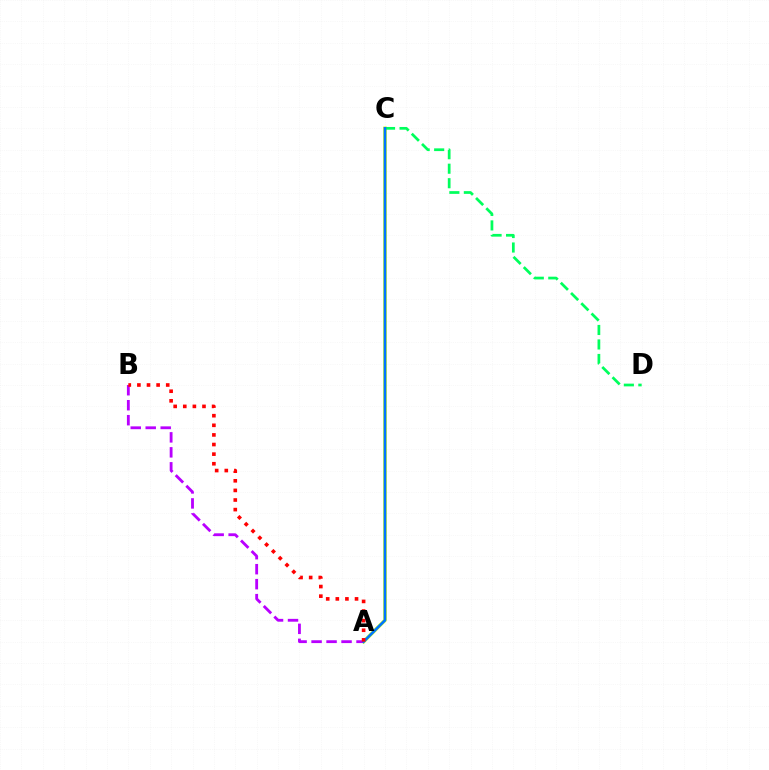{('A', 'C'): [{'color': '#d1ff00', 'line_style': 'solid', 'thickness': 2.52}, {'color': '#0074ff', 'line_style': 'solid', 'thickness': 1.9}], ('C', 'D'): [{'color': '#00ff5c', 'line_style': 'dashed', 'thickness': 1.97}], ('A', 'B'): [{'color': '#b900ff', 'line_style': 'dashed', 'thickness': 2.04}, {'color': '#ff0000', 'line_style': 'dotted', 'thickness': 2.61}]}